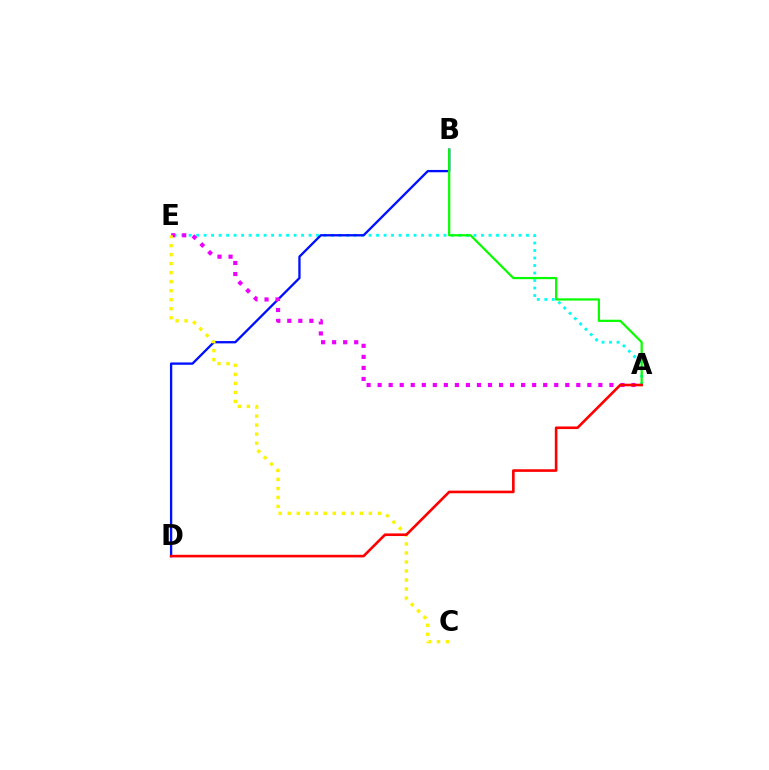{('A', 'E'): [{'color': '#00fff6', 'line_style': 'dotted', 'thickness': 2.04}, {'color': '#ee00ff', 'line_style': 'dotted', 'thickness': 3.0}], ('B', 'D'): [{'color': '#0010ff', 'line_style': 'solid', 'thickness': 1.67}], ('A', 'B'): [{'color': '#08ff00', 'line_style': 'solid', 'thickness': 1.61}], ('C', 'E'): [{'color': '#fcf500', 'line_style': 'dotted', 'thickness': 2.45}], ('A', 'D'): [{'color': '#ff0000', 'line_style': 'solid', 'thickness': 1.89}]}